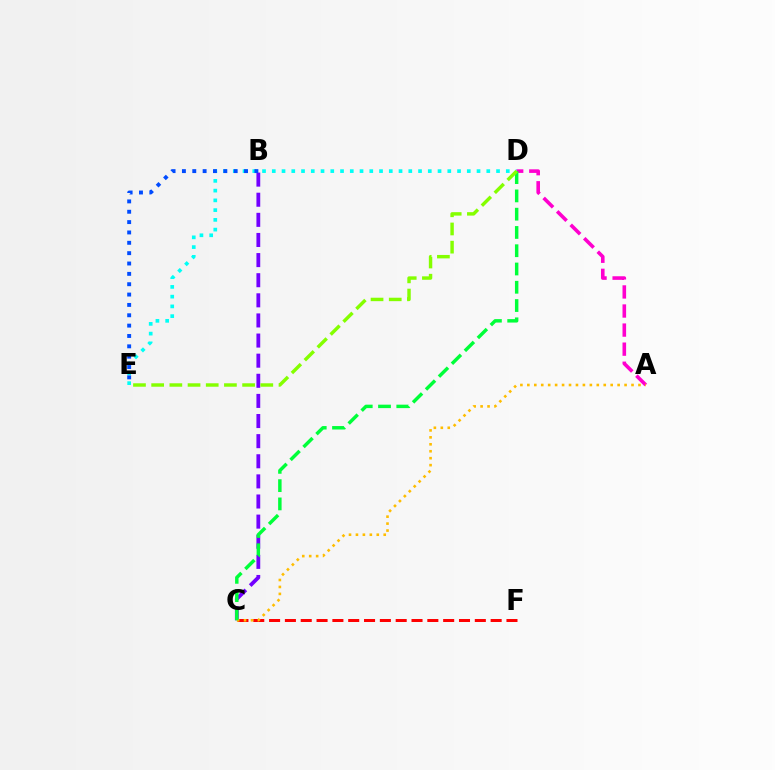{('C', 'F'): [{'color': '#ff0000', 'line_style': 'dashed', 'thickness': 2.15}], ('B', 'C'): [{'color': '#7200ff', 'line_style': 'dashed', 'thickness': 2.73}], ('D', 'E'): [{'color': '#00fff6', 'line_style': 'dotted', 'thickness': 2.65}, {'color': '#84ff00', 'line_style': 'dashed', 'thickness': 2.47}], ('A', 'D'): [{'color': '#ff00cf', 'line_style': 'dashed', 'thickness': 2.59}], ('A', 'C'): [{'color': '#ffbd00', 'line_style': 'dotted', 'thickness': 1.89}], ('C', 'D'): [{'color': '#00ff39', 'line_style': 'dashed', 'thickness': 2.48}], ('B', 'E'): [{'color': '#004bff', 'line_style': 'dotted', 'thickness': 2.81}]}